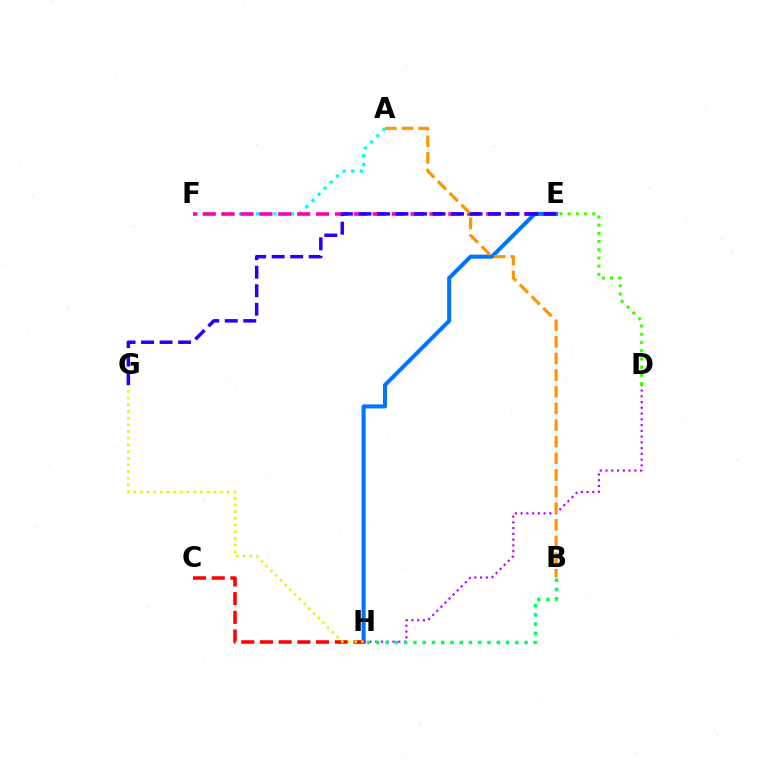{('E', 'H'): [{'color': '#0074ff', 'line_style': 'solid', 'thickness': 2.92}], ('A', 'F'): [{'color': '#00fff6', 'line_style': 'dotted', 'thickness': 2.36}], ('D', 'E'): [{'color': '#3dff00', 'line_style': 'dotted', 'thickness': 2.23}], ('D', 'H'): [{'color': '#b900ff', 'line_style': 'dotted', 'thickness': 1.56}], ('E', 'F'): [{'color': '#ff00ac', 'line_style': 'dashed', 'thickness': 2.57}], ('C', 'H'): [{'color': '#ff0000', 'line_style': 'dashed', 'thickness': 2.54}], ('G', 'H'): [{'color': '#d1ff00', 'line_style': 'dotted', 'thickness': 1.81}], ('E', 'G'): [{'color': '#2500ff', 'line_style': 'dashed', 'thickness': 2.51}], ('B', 'H'): [{'color': '#00ff5c', 'line_style': 'dotted', 'thickness': 2.52}], ('A', 'B'): [{'color': '#ff9400', 'line_style': 'dashed', 'thickness': 2.26}]}